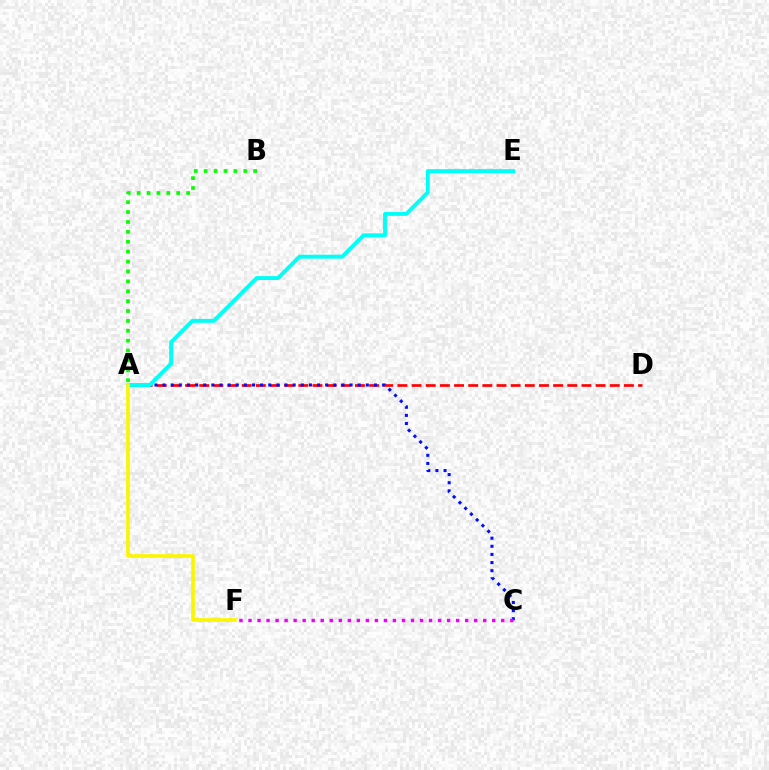{('A', 'D'): [{'color': '#ff0000', 'line_style': 'dashed', 'thickness': 1.92}], ('A', 'C'): [{'color': '#0010ff', 'line_style': 'dotted', 'thickness': 2.21}], ('A', 'B'): [{'color': '#08ff00', 'line_style': 'dotted', 'thickness': 2.69}], ('A', 'E'): [{'color': '#00fff6', 'line_style': 'solid', 'thickness': 2.81}], ('A', 'F'): [{'color': '#fcf500', 'line_style': 'solid', 'thickness': 2.62}], ('C', 'F'): [{'color': '#ee00ff', 'line_style': 'dotted', 'thickness': 2.45}]}